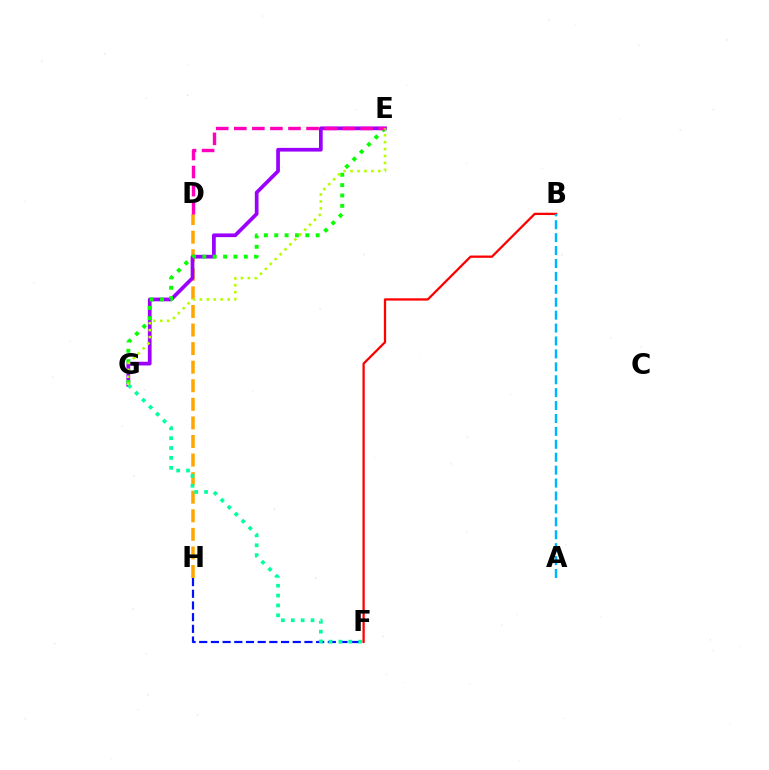{('D', 'H'): [{'color': '#ffa500', 'line_style': 'dashed', 'thickness': 2.52}], ('E', 'G'): [{'color': '#9b00ff', 'line_style': 'solid', 'thickness': 2.67}, {'color': '#08ff00', 'line_style': 'dotted', 'thickness': 2.82}, {'color': '#b3ff00', 'line_style': 'dotted', 'thickness': 1.88}], ('F', 'H'): [{'color': '#0010ff', 'line_style': 'dashed', 'thickness': 1.59}], ('B', 'F'): [{'color': '#ff0000', 'line_style': 'solid', 'thickness': 1.64}], ('D', 'E'): [{'color': '#ff00bd', 'line_style': 'dashed', 'thickness': 2.45}], ('F', 'G'): [{'color': '#00ff9d', 'line_style': 'dotted', 'thickness': 2.68}], ('A', 'B'): [{'color': '#00b5ff', 'line_style': 'dashed', 'thickness': 1.75}]}